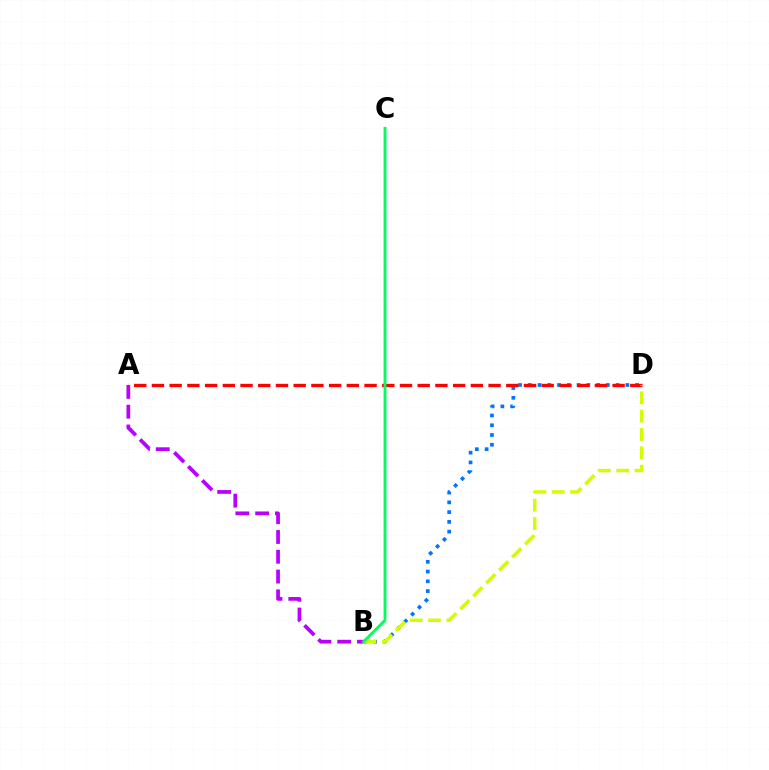{('B', 'D'): [{'color': '#0074ff', 'line_style': 'dotted', 'thickness': 2.65}, {'color': '#d1ff00', 'line_style': 'dashed', 'thickness': 2.49}], ('A', 'D'): [{'color': '#ff0000', 'line_style': 'dashed', 'thickness': 2.41}], ('A', 'B'): [{'color': '#b900ff', 'line_style': 'dashed', 'thickness': 2.69}], ('B', 'C'): [{'color': '#00ff5c', 'line_style': 'solid', 'thickness': 2.05}]}